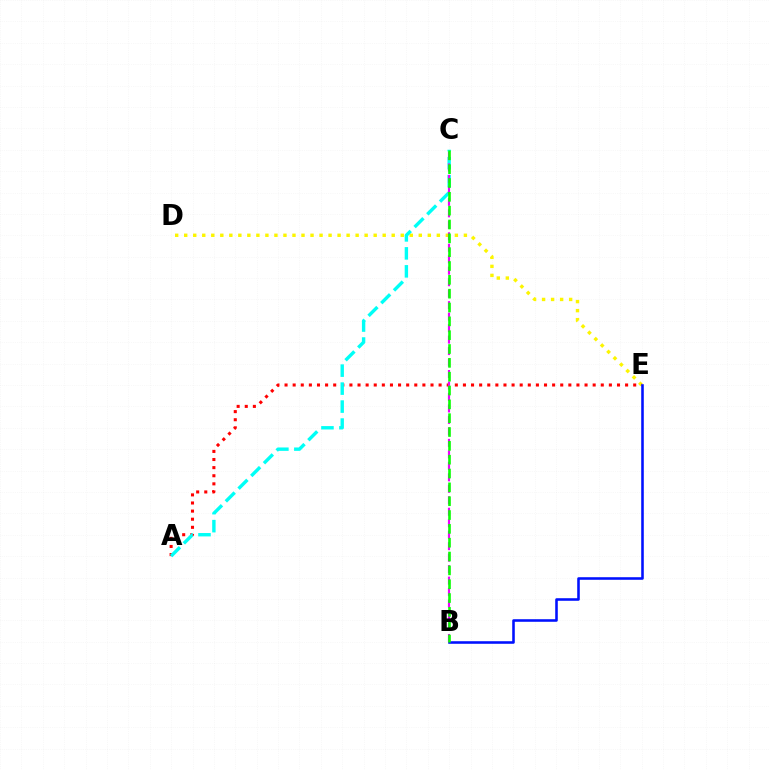{('D', 'E'): [{'color': '#fcf500', 'line_style': 'dotted', 'thickness': 2.45}], ('A', 'E'): [{'color': '#ff0000', 'line_style': 'dotted', 'thickness': 2.2}], ('A', 'C'): [{'color': '#00fff6', 'line_style': 'dashed', 'thickness': 2.44}], ('B', 'E'): [{'color': '#0010ff', 'line_style': 'solid', 'thickness': 1.85}], ('B', 'C'): [{'color': '#ee00ff', 'line_style': 'dashed', 'thickness': 1.56}, {'color': '#08ff00', 'line_style': 'dashed', 'thickness': 1.88}]}